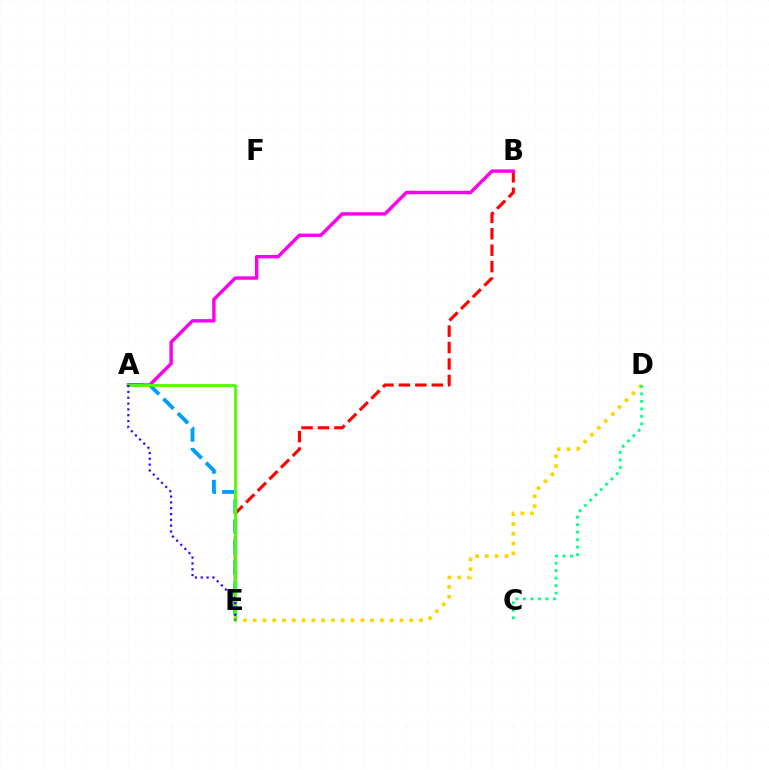{('B', 'E'): [{'color': '#ff0000', 'line_style': 'dashed', 'thickness': 2.23}], ('D', 'E'): [{'color': '#ffd500', 'line_style': 'dotted', 'thickness': 2.66}], ('A', 'B'): [{'color': '#ff00ed', 'line_style': 'solid', 'thickness': 2.46}], ('A', 'E'): [{'color': '#009eff', 'line_style': 'dashed', 'thickness': 2.77}, {'color': '#4fff00', 'line_style': 'solid', 'thickness': 2.04}, {'color': '#3700ff', 'line_style': 'dotted', 'thickness': 1.58}], ('C', 'D'): [{'color': '#00ff86', 'line_style': 'dotted', 'thickness': 2.04}]}